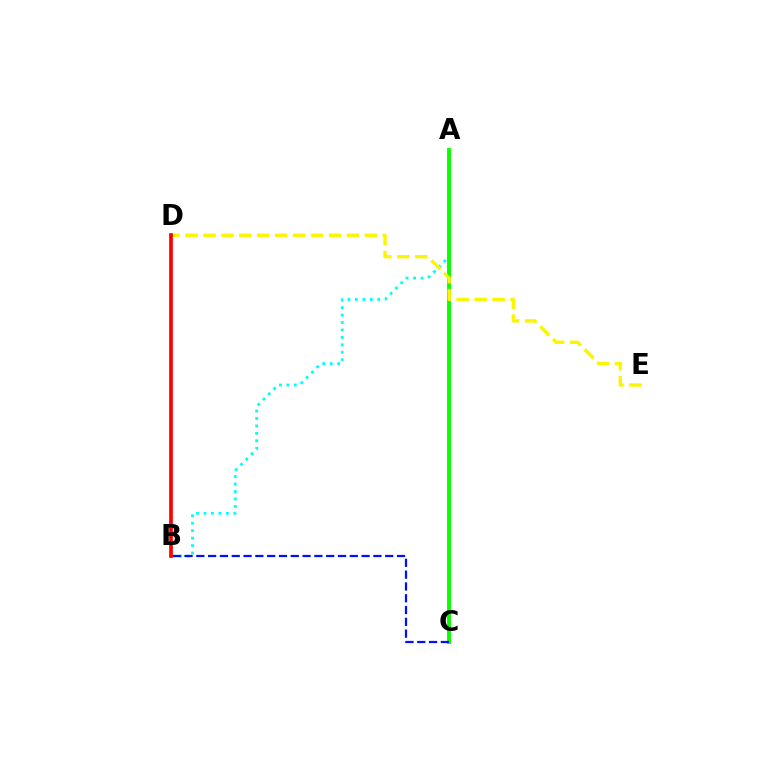{('A', 'B'): [{'color': '#00fff6', 'line_style': 'dotted', 'thickness': 2.02}], ('A', 'C'): [{'color': '#ee00ff', 'line_style': 'dotted', 'thickness': 1.9}, {'color': '#08ff00', 'line_style': 'solid', 'thickness': 2.81}], ('D', 'E'): [{'color': '#fcf500', 'line_style': 'dashed', 'thickness': 2.44}], ('B', 'C'): [{'color': '#0010ff', 'line_style': 'dashed', 'thickness': 1.6}], ('B', 'D'): [{'color': '#ff0000', 'line_style': 'solid', 'thickness': 2.67}]}